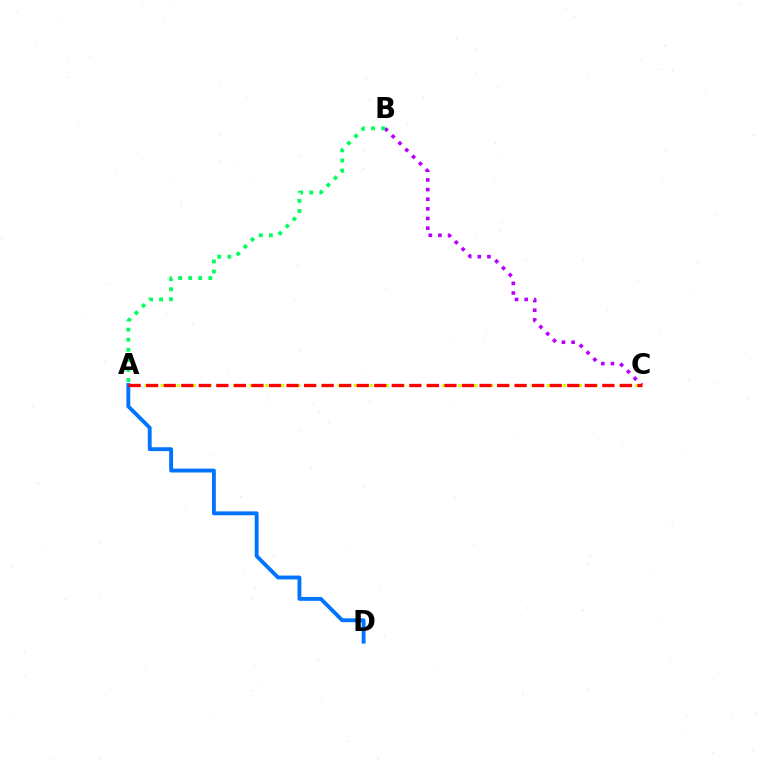{('B', 'C'): [{'color': '#b900ff', 'line_style': 'dotted', 'thickness': 2.62}], ('A', 'B'): [{'color': '#00ff5c', 'line_style': 'dotted', 'thickness': 2.74}], ('A', 'C'): [{'color': '#d1ff00', 'line_style': 'dotted', 'thickness': 2.19}, {'color': '#ff0000', 'line_style': 'dashed', 'thickness': 2.38}], ('A', 'D'): [{'color': '#0074ff', 'line_style': 'solid', 'thickness': 2.78}]}